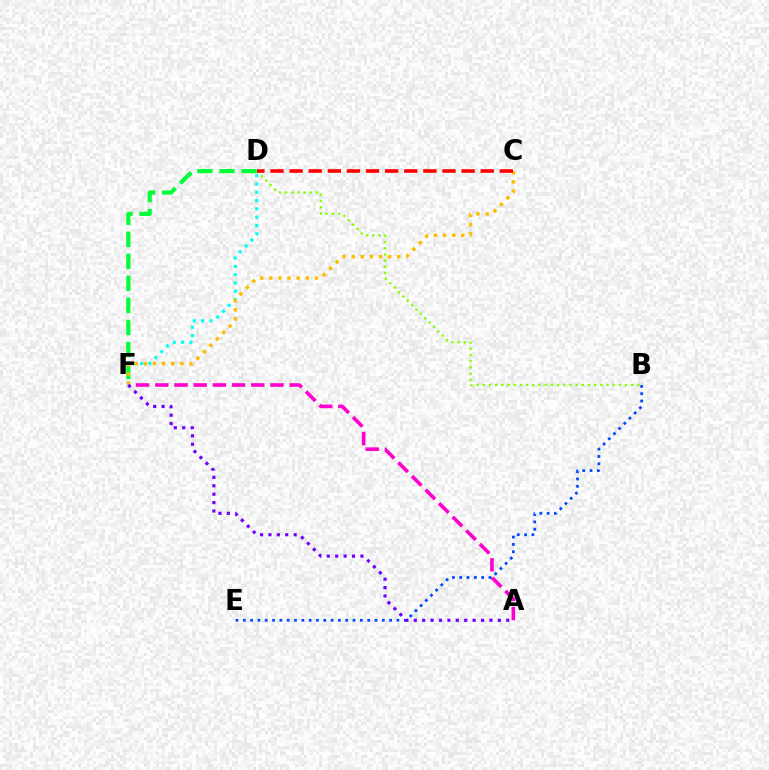{('B', 'D'): [{'color': '#84ff00', 'line_style': 'dotted', 'thickness': 1.68}], ('D', 'F'): [{'color': '#00fff6', 'line_style': 'dotted', 'thickness': 2.25}, {'color': '#00ff39', 'line_style': 'dashed', 'thickness': 2.99}], ('A', 'F'): [{'color': '#ff00cf', 'line_style': 'dashed', 'thickness': 2.61}, {'color': '#7200ff', 'line_style': 'dotted', 'thickness': 2.28}], ('B', 'E'): [{'color': '#004bff', 'line_style': 'dotted', 'thickness': 1.99}], ('C', 'F'): [{'color': '#ffbd00', 'line_style': 'dotted', 'thickness': 2.48}], ('C', 'D'): [{'color': '#ff0000', 'line_style': 'dashed', 'thickness': 2.6}]}